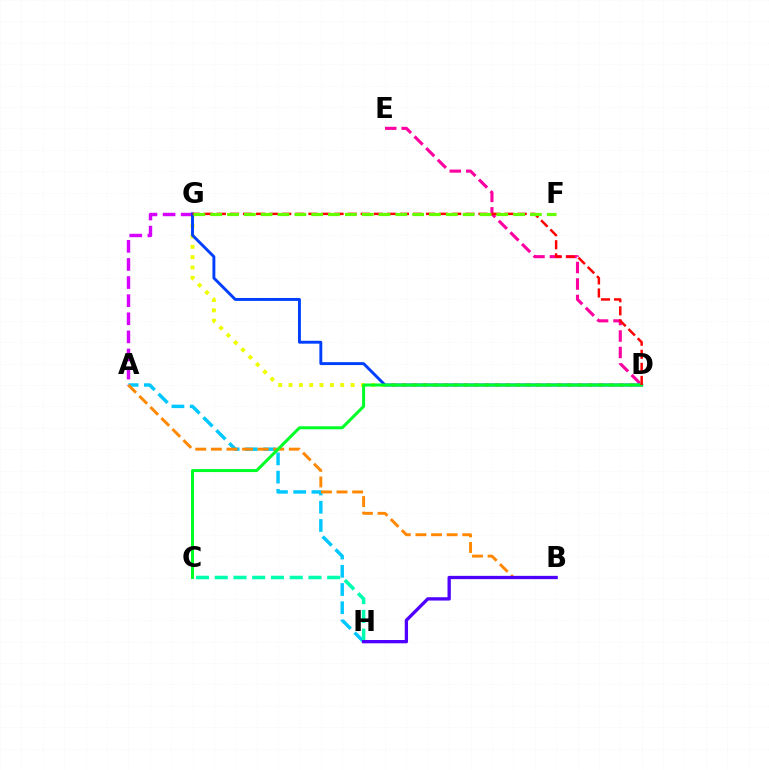{('D', 'G'): [{'color': '#eeff00', 'line_style': 'dotted', 'thickness': 2.81}, {'color': '#003fff', 'line_style': 'solid', 'thickness': 2.09}, {'color': '#ff0000', 'line_style': 'dashed', 'thickness': 1.78}], ('D', 'E'): [{'color': '#ff00a0', 'line_style': 'dashed', 'thickness': 2.24}], ('A', 'G'): [{'color': '#d600ff', 'line_style': 'dashed', 'thickness': 2.46}], ('A', 'H'): [{'color': '#00c7ff', 'line_style': 'dashed', 'thickness': 2.48}], ('A', 'B'): [{'color': '#ff8800', 'line_style': 'dashed', 'thickness': 2.12}], ('C', 'D'): [{'color': '#00ff27', 'line_style': 'solid', 'thickness': 2.17}], ('C', 'H'): [{'color': '#00ffaf', 'line_style': 'dashed', 'thickness': 2.55}], ('F', 'G'): [{'color': '#66ff00', 'line_style': 'dashed', 'thickness': 2.29}], ('B', 'H'): [{'color': '#4f00ff', 'line_style': 'solid', 'thickness': 2.38}]}